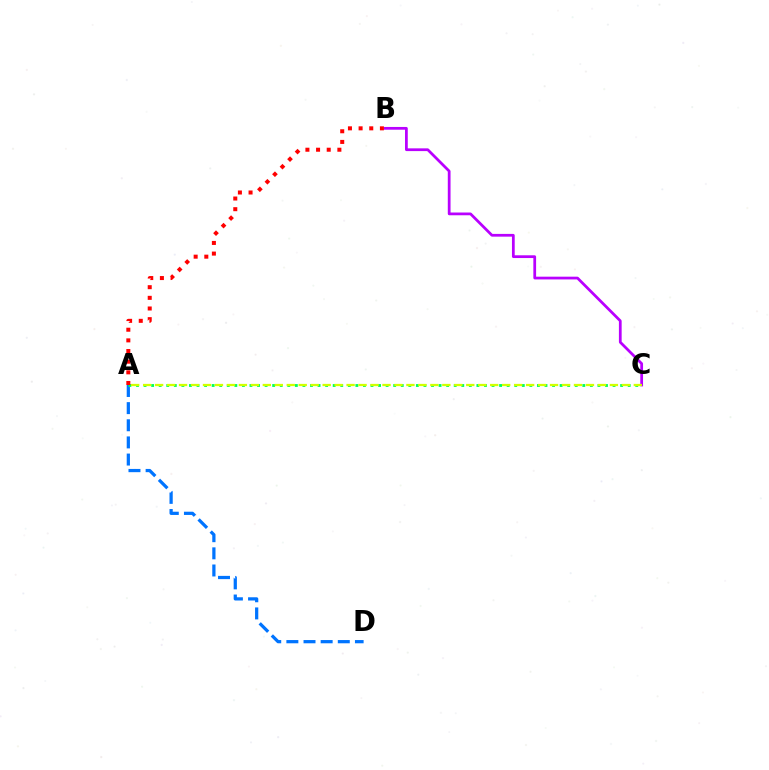{('A', 'D'): [{'color': '#0074ff', 'line_style': 'dashed', 'thickness': 2.33}], ('A', 'C'): [{'color': '#00ff5c', 'line_style': 'dotted', 'thickness': 2.06}, {'color': '#d1ff00', 'line_style': 'dashed', 'thickness': 1.63}], ('B', 'C'): [{'color': '#b900ff', 'line_style': 'solid', 'thickness': 1.98}], ('A', 'B'): [{'color': '#ff0000', 'line_style': 'dotted', 'thickness': 2.89}]}